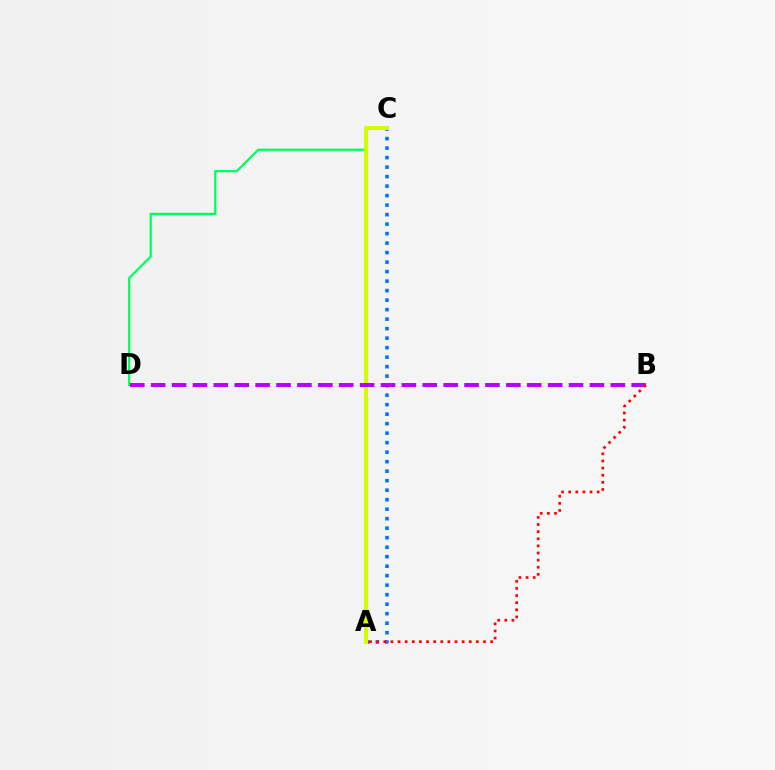{('C', 'D'): [{'color': '#00ff5c', 'line_style': 'solid', 'thickness': 1.62}], ('A', 'C'): [{'color': '#0074ff', 'line_style': 'dotted', 'thickness': 2.58}, {'color': '#d1ff00', 'line_style': 'solid', 'thickness': 2.95}], ('B', 'D'): [{'color': '#b900ff', 'line_style': 'dashed', 'thickness': 2.84}], ('A', 'B'): [{'color': '#ff0000', 'line_style': 'dotted', 'thickness': 1.93}]}